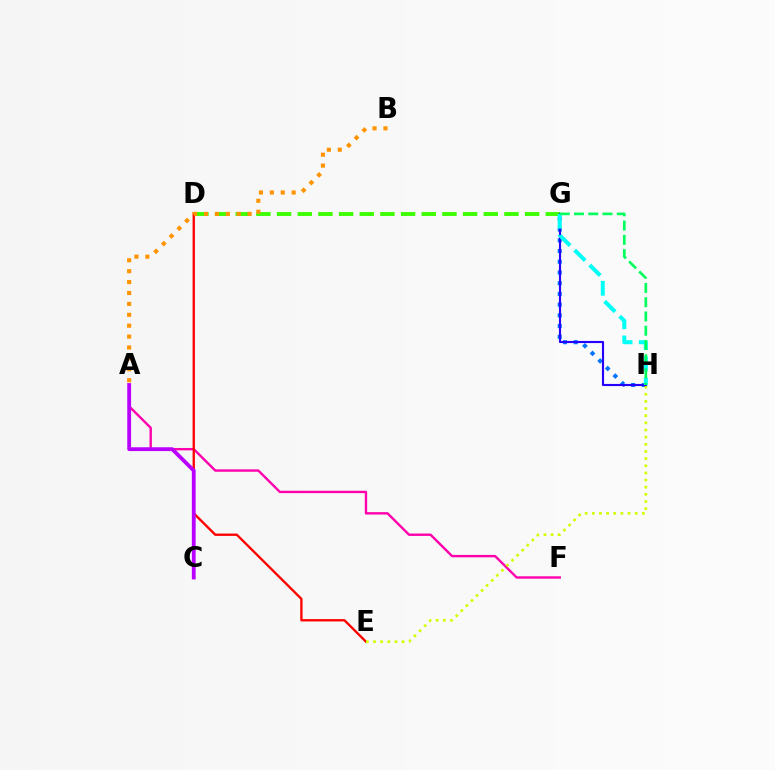{('A', 'F'): [{'color': '#ff00ac', 'line_style': 'solid', 'thickness': 1.72}], ('D', 'E'): [{'color': '#ff0000', 'line_style': 'solid', 'thickness': 1.68}], ('D', 'G'): [{'color': '#3dff00', 'line_style': 'dashed', 'thickness': 2.81}], ('G', 'H'): [{'color': '#0074ff', 'line_style': 'dotted', 'thickness': 2.91}, {'color': '#2500ff', 'line_style': 'solid', 'thickness': 1.54}, {'color': '#00fff6', 'line_style': 'dashed', 'thickness': 2.88}, {'color': '#00ff5c', 'line_style': 'dashed', 'thickness': 1.94}], ('A', 'B'): [{'color': '#ff9400', 'line_style': 'dotted', 'thickness': 2.96}], ('E', 'H'): [{'color': '#d1ff00', 'line_style': 'dotted', 'thickness': 1.94}], ('A', 'C'): [{'color': '#b900ff', 'line_style': 'solid', 'thickness': 2.74}]}